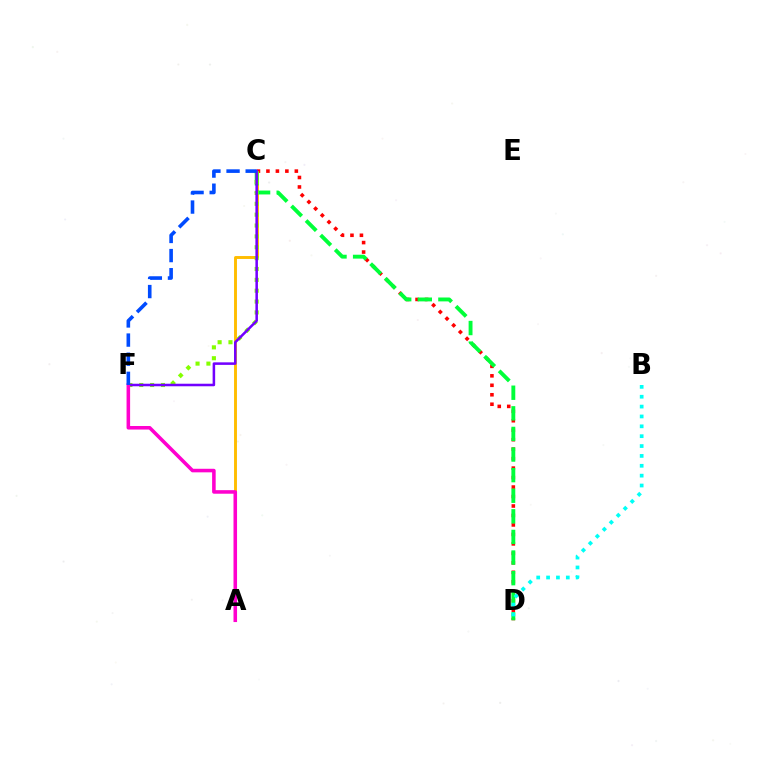{('A', 'C'): [{'color': '#ffbd00', 'line_style': 'solid', 'thickness': 2.1}], ('C', 'D'): [{'color': '#ff0000', 'line_style': 'dotted', 'thickness': 2.57}, {'color': '#00ff39', 'line_style': 'dashed', 'thickness': 2.8}], ('C', 'F'): [{'color': '#84ff00', 'line_style': 'dotted', 'thickness': 2.95}, {'color': '#7200ff', 'line_style': 'solid', 'thickness': 1.83}, {'color': '#004bff', 'line_style': 'dashed', 'thickness': 2.6}], ('A', 'F'): [{'color': '#ff00cf', 'line_style': 'solid', 'thickness': 2.56}], ('B', 'D'): [{'color': '#00fff6', 'line_style': 'dotted', 'thickness': 2.68}]}